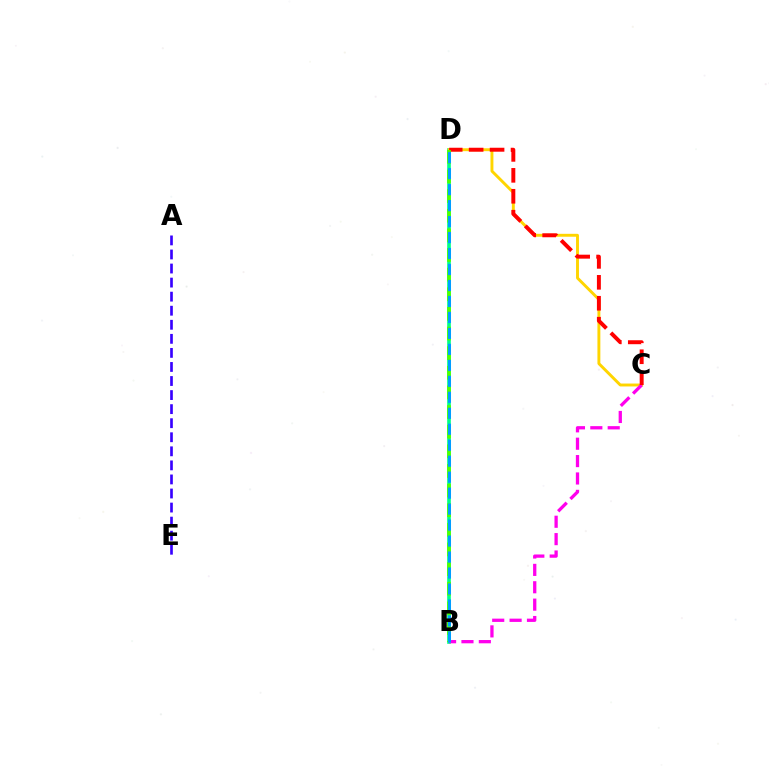{('B', 'D'): [{'color': '#00ff86', 'line_style': 'solid', 'thickness': 2.62}, {'color': '#4fff00', 'line_style': 'dashed', 'thickness': 2.67}, {'color': '#009eff', 'line_style': 'dashed', 'thickness': 2.17}], ('C', 'D'): [{'color': '#ffd500', 'line_style': 'solid', 'thickness': 2.1}, {'color': '#ff0000', 'line_style': 'dashed', 'thickness': 2.84}], ('B', 'C'): [{'color': '#ff00ed', 'line_style': 'dashed', 'thickness': 2.36}], ('A', 'E'): [{'color': '#3700ff', 'line_style': 'dashed', 'thickness': 1.91}]}